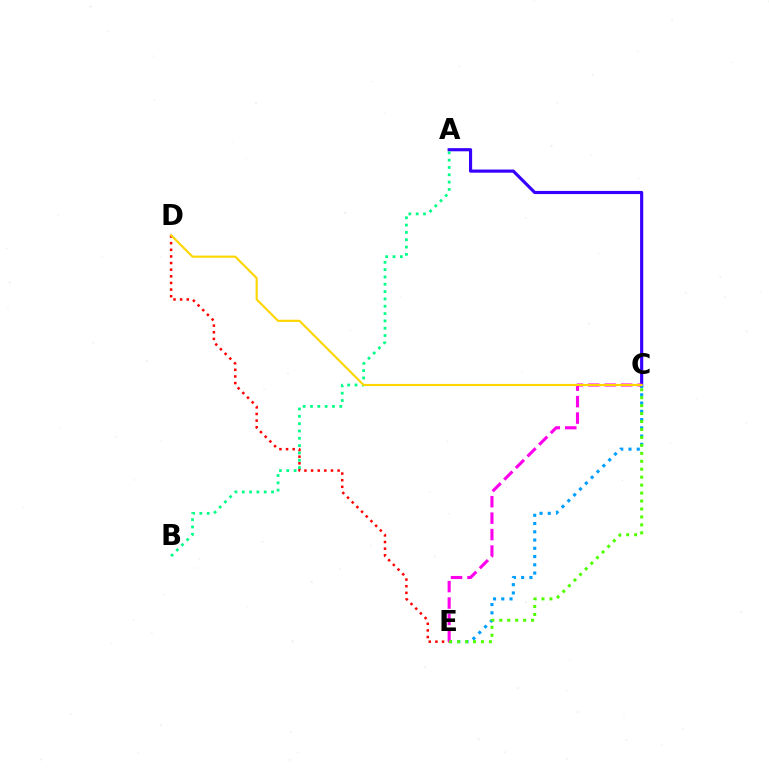{('D', 'E'): [{'color': '#ff0000', 'line_style': 'dotted', 'thickness': 1.8}], ('A', 'C'): [{'color': '#3700ff', 'line_style': 'solid', 'thickness': 2.27}], ('A', 'B'): [{'color': '#00ff86', 'line_style': 'dotted', 'thickness': 1.99}], ('C', 'E'): [{'color': '#009eff', 'line_style': 'dotted', 'thickness': 2.24}, {'color': '#ff00ed', 'line_style': 'dashed', 'thickness': 2.23}, {'color': '#4fff00', 'line_style': 'dotted', 'thickness': 2.16}], ('C', 'D'): [{'color': '#ffd500', 'line_style': 'solid', 'thickness': 1.53}]}